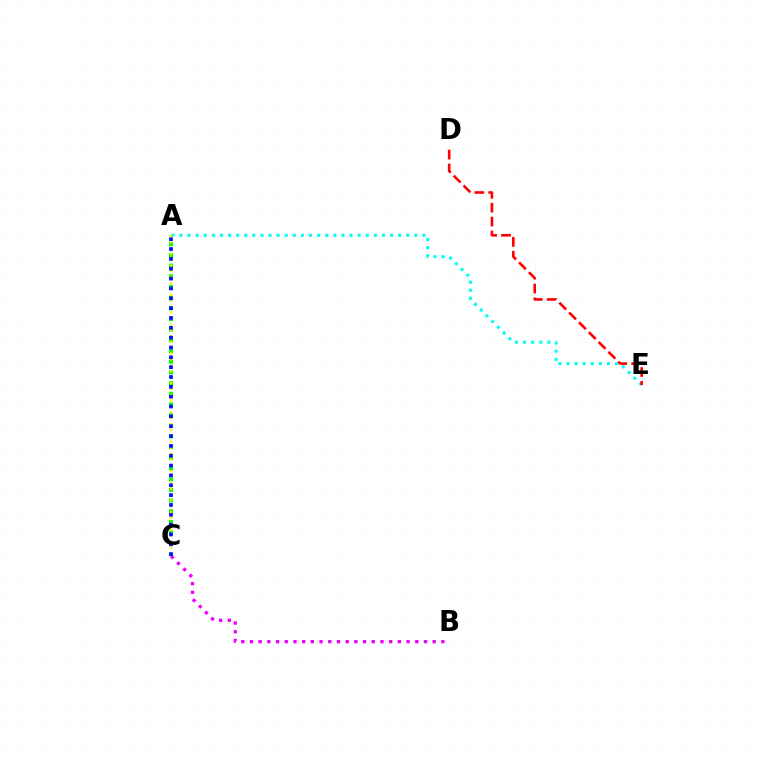{('A', 'C'): [{'color': '#08ff00', 'line_style': 'dotted', 'thickness': 2.9}, {'color': '#fcf500', 'line_style': 'dotted', 'thickness': 1.6}, {'color': '#0010ff', 'line_style': 'dotted', 'thickness': 2.67}], ('A', 'E'): [{'color': '#00fff6', 'line_style': 'dotted', 'thickness': 2.2}], ('D', 'E'): [{'color': '#ff0000', 'line_style': 'dashed', 'thickness': 1.89}], ('B', 'C'): [{'color': '#ee00ff', 'line_style': 'dotted', 'thickness': 2.36}]}